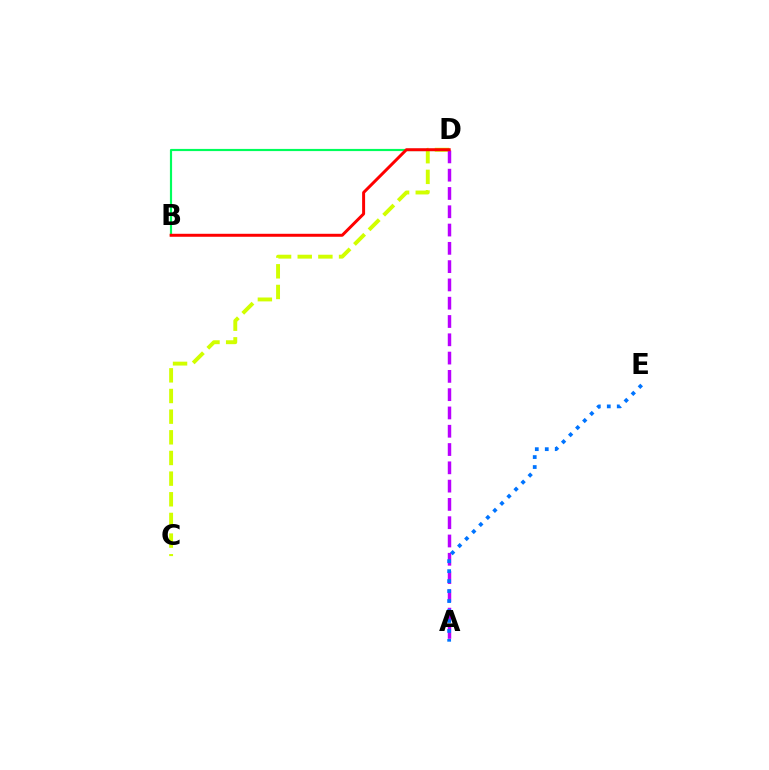{('B', 'D'): [{'color': '#00ff5c', 'line_style': 'solid', 'thickness': 1.57}, {'color': '#ff0000', 'line_style': 'solid', 'thickness': 2.14}], ('C', 'D'): [{'color': '#d1ff00', 'line_style': 'dashed', 'thickness': 2.81}], ('A', 'D'): [{'color': '#b900ff', 'line_style': 'dashed', 'thickness': 2.48}], ('A', 'E'): [{'color': '#0074ff', 'line_style': 'dotted', 'thickness': 2.71}]}